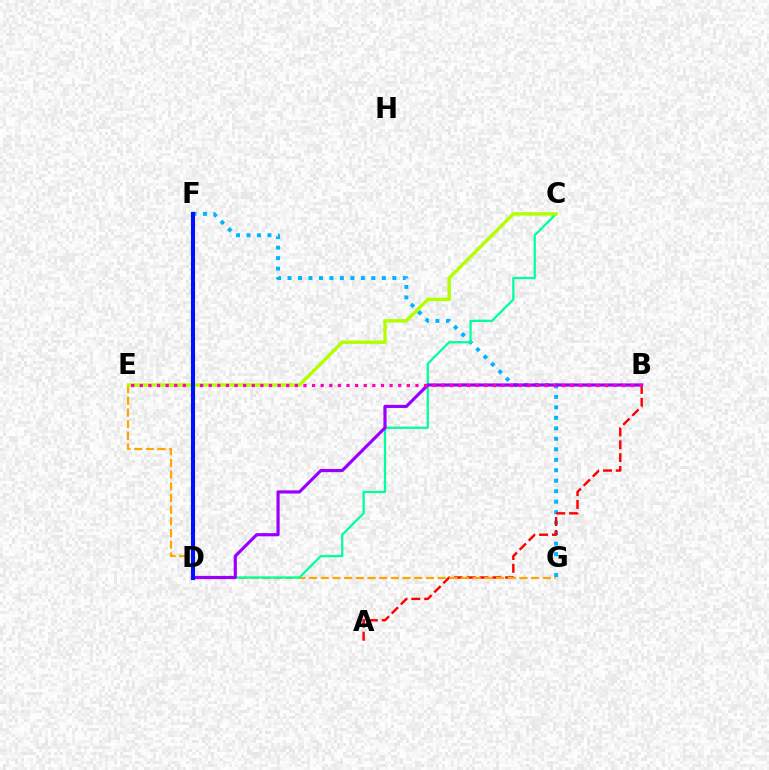{('F', 'G'): [{'color': '#00b5ff', 'line_style': 'dotted', 'thickness': 2.85}], ('A', 'B'): [{'color': '#ff0000', 'line_style': 'dashed', 'thickness': 1.74}], ('E', 'G'): [{'color': '#ffa500', 'line_style': 'dashed', 'thickness': 1.59}], ('C', 'D'): [{'color': '#00ff9d', 'line_style': 'solid', 'thickness': 1.63}], ('B', 'D'): [{'color': '#9b00ff', 'line_style': 'solid', 'thickness': 2.29}], ('D', 'F'): [{'color': '#08ff00', 'line_style': 'dashed', 'thickness': 2.88}, {'color': '#0010ff', 'line_style': 'solid', 'thickness': 2.94}], ('C', 'E'): [{'color': '#b3ff00', 'line_style': 'solid', 'thickness': 2.47}], ('B', 'E'): [{'color': '#ff00bd', 'line_style': 'dotted', 'thickness': 2.34}]}